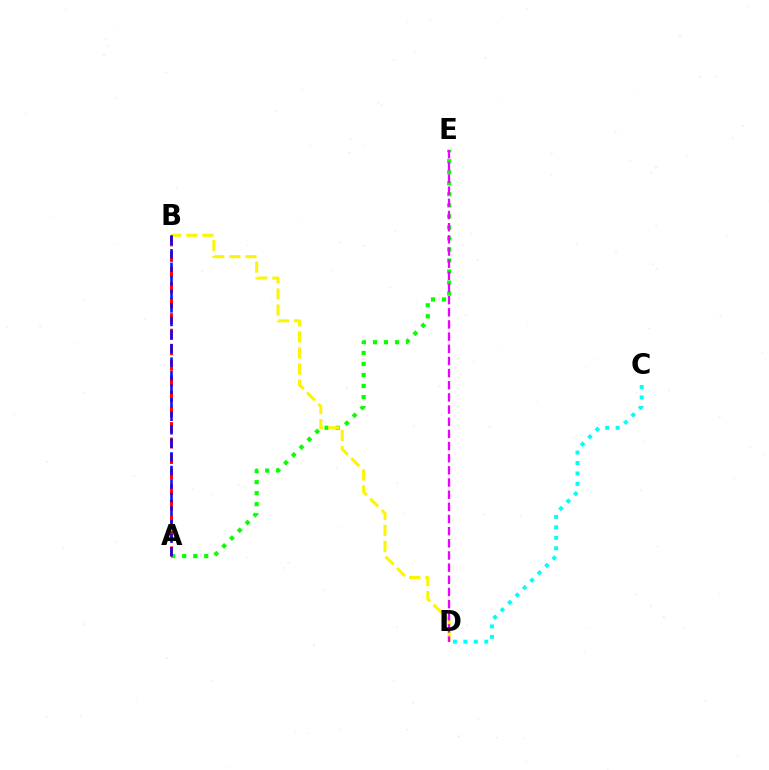{('A', 'E'): [{'color': '#08ff00', 'line_style': 'dotted', 'thickness': 3.0}], ('B', 'D'): [{'color': '#fcf500', 'line_style': 'dashed', 'thickness': 2.19}], ('A', 'B'): [{'color': '#ff0000', 'line_style': 'dashed', 'thickness': 2.11}, {'color': '#0010ff', 'line_style': 'dashed', 'thickness': 1.84}], ('D', 'E'): [{'color': '#ee00ff', 'line_style': 'dashed', 'thickness': 1.65}], ('C', 'D'): [{'color': '#00fff6', 'line_style': 'dotted', 'thickness': 2.84}]}